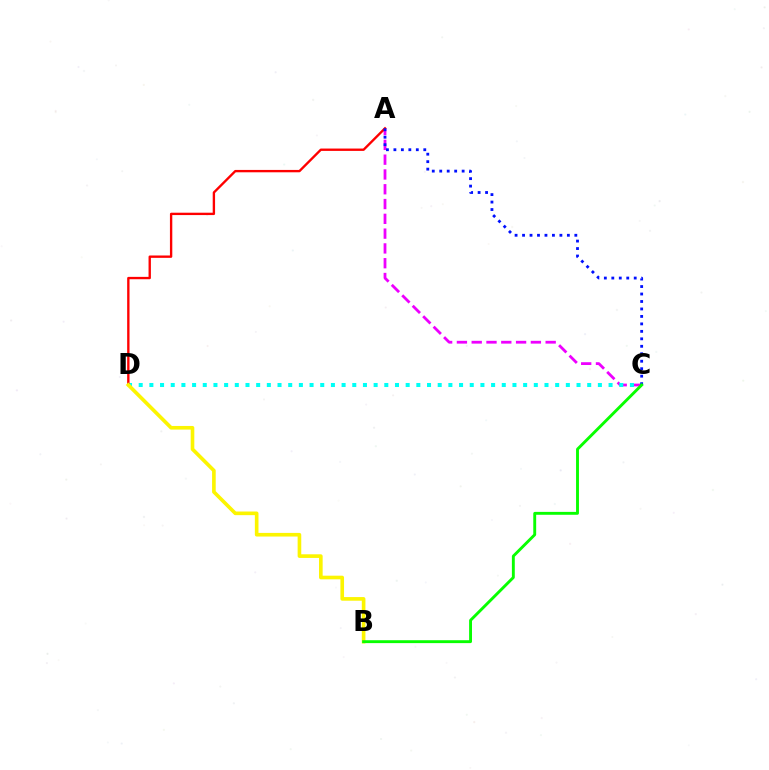{('A', 'C'): [{'color': '#ee00ff', 'line_style': 'dashed', 'thickness': 2.01}, {'color': '#0010ff', 'line_style': 'dotted', 'thickness': 2.03}], ('C', 'D'): [{'color': '#00fff6', 'line_style': 'dotted', 'thickness': 2.9}], ('A', 'D'): [{'color': '#ff0000', 'line_style': 'solid', 'thickness': 1.7}], ('B', 'D'): [{'color': '#fcf500', 'line_style': 'solid', 'thickness': 2.61}], ('B', 'C'): [{'color': '#08ff00', 'line_style': 'solid', 'thickness': 2.08}]}